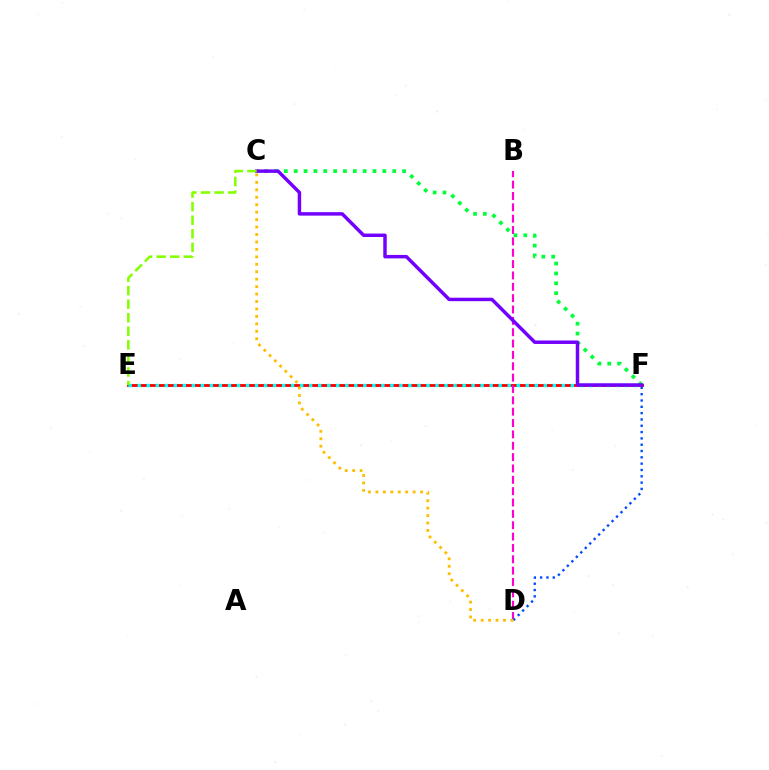{('E', 'F'): [{'color': '#ff0000', 'line_style': 'solid', 'thickness': 2.06}, {'color': '#00fff6', 'line_style': 'dotted', 'thickness': 2.45}], ('B', 'D'): [{'color': '#ff00cf', 'line_style': 'dashed', 'thickness': 1.54}], ('D', 'F'): [{'color': '#004bff', 'line_style': 'dotted', 'thickness': 1.72}], ('C', 'D'): [{'color': '#ffbd00', 'line_style': 'dotted', 'thickness': 2.02}], ('C', 'F'): [{'color': '#00ff39', 'line_style': 'dotted', 'thickness': 2.68}, {'color': '#7200ff', 'line_style': 'solid', 'thickness': 2.49}], ('C', 'E'): [{'color': '#84ff00', 'line_style': 'dashed', 'thickness': 1.84}]}